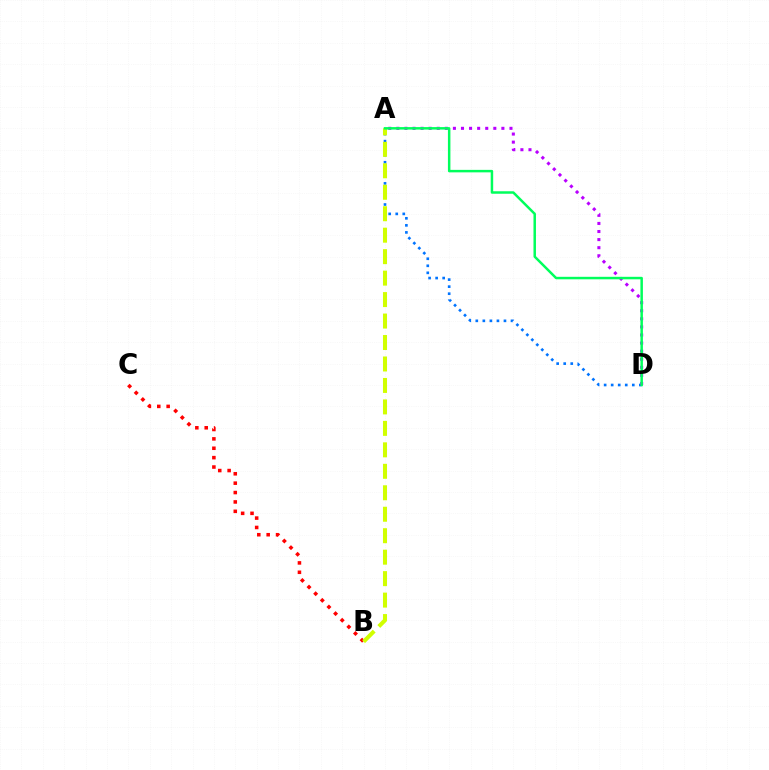{('A', 'D'): [{'color': '#0074ff', 'line_style': 'dotted', 'thickness': 1.91}, {'color': '#b900ff', 'line_style': 'dotted', 'thickness': 2.2}, {'color': '#00ff5c', 'line_style': 'solid', 'thickness': 1.79}], ('B', 'C'): [{'color': '#ff0000', 'line_style': 'dotted', 'thickness': 2.55}], ('A', 'B'): [{'color': '#d1ff00', 'line_style': 'dashed', 'thickness': 2.92}]}